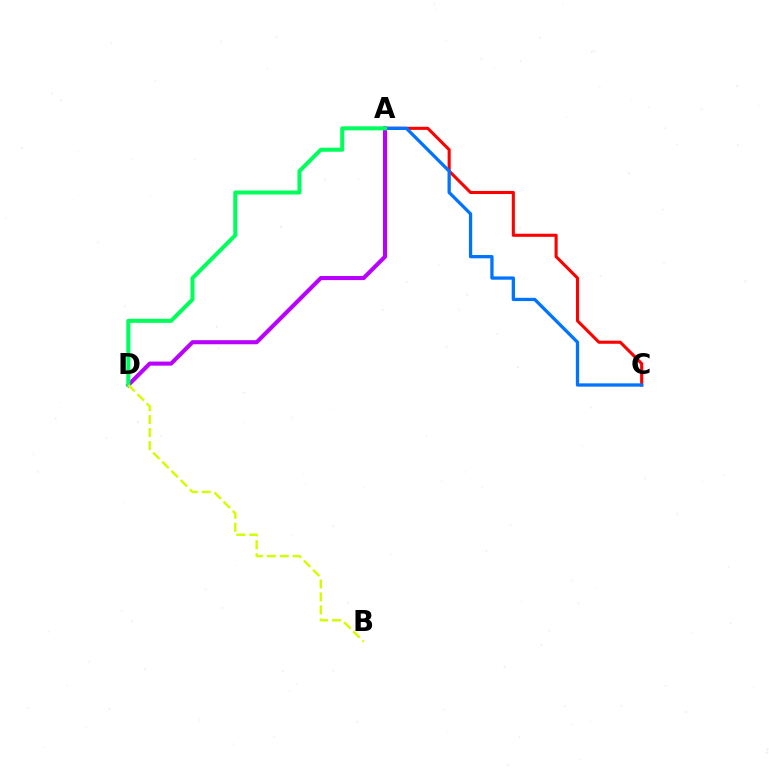{('A', 'C'): [{'color': '#ff0000', 'line_style': 'solid', 'thickness': 2.22}, {'color': '#0074ff', 'line_style': 'solid', 'thickness': 2.37}], ('A', 'D'): [{'color': '#b900ff', 'line_style': 'solid', 'thickness': 2.93}, {'color': '#00ff5c', 'line_style': 'solid', 'thickness': 2.9}], ('B', 'D'): [{'color': '#d1ff00', 'line_style': 'dashed', 'thickness': 1.76}]}